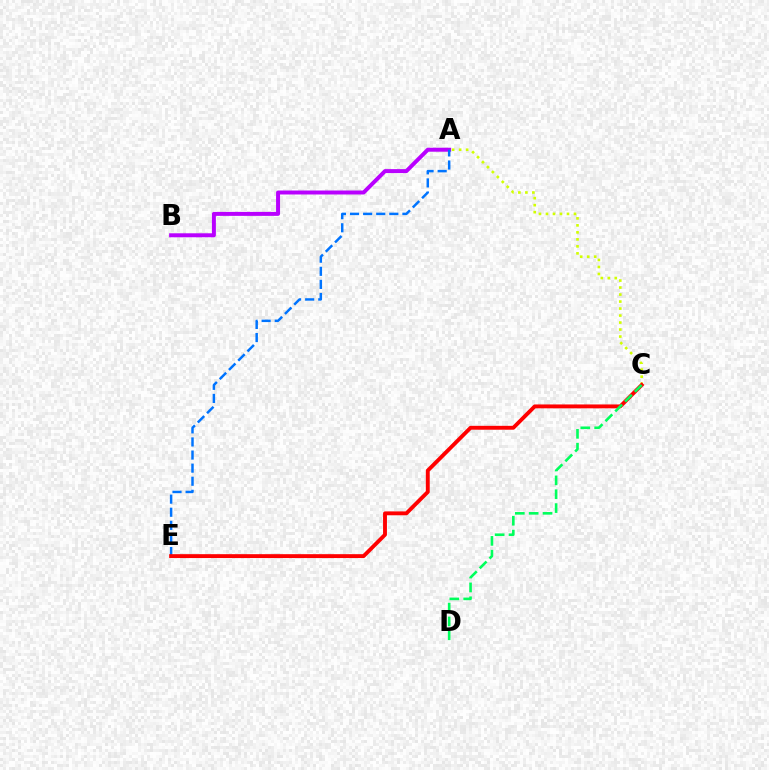{('A', 'B'): [{'color': '#b900ff', 'line_style': 'solid', 'thickness': 2.86}], ('A', 'C'): [{'color': '#d1ff00', 'line_style': 'dotted', 'thickness': 1.9}], ('A', 'E'): [{'color': '#0074ff', 'line_style': 'dashed', 'thickness': 1.78}], ('C', 'E'): [{'color': '#ff0000', 'line_style': 'solid', 'thickness': 2.79}], ('C', 'D'): [{'color': '#00ff5c', 'line_style': 'dashed', 'thickness': 1.88}]}